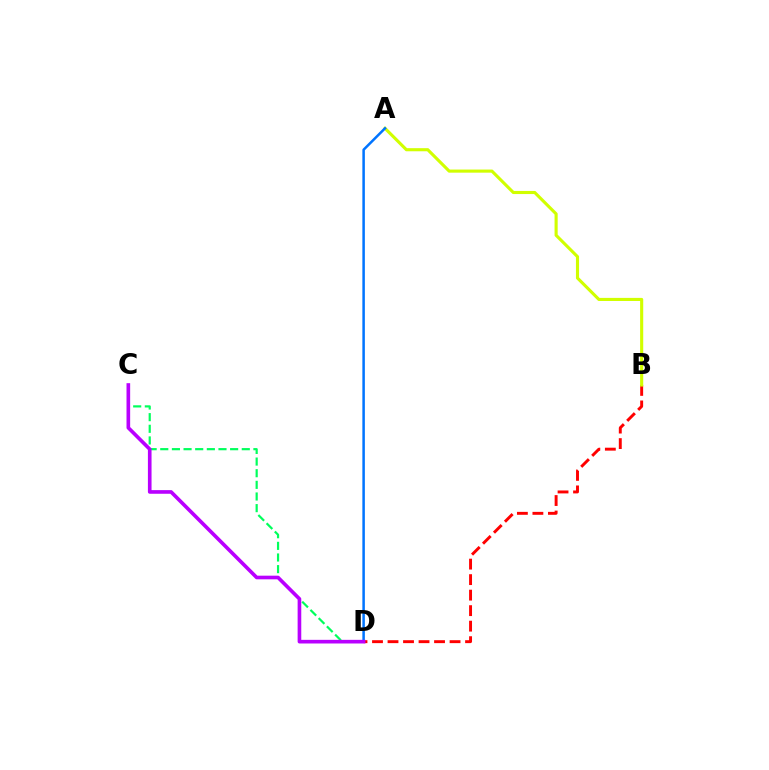{('C', 'D'): [{'color': '#00ff5c', 'line_style': 'dashed', 'thickness': 1.58}, {'color': '#b900ff', 'line_style': 'solid', 'thickness': 2.62}], ('B', 'D'): [{'color': '#ff0000', 'line_style': 'dashed', 'thickness': 2.11}], ('A', 'B'): [{'color': '#d1ff00', 'line_style': 'solid', 'thickness': 2.24}], ('A', 'D'): [{'color': '#0074ff', 'line_style': 'solid', 'thickness': 1.81}]}